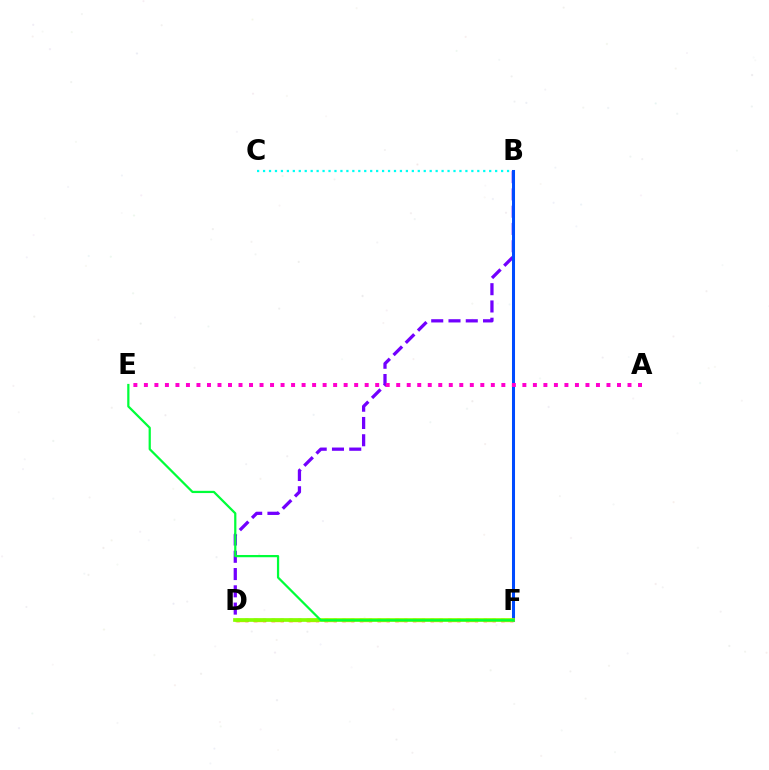{('B', 'D'): [{'color': '#7200ff', 'line_style': 'dashed', 'thickness': 2.35}], ('B', 'C'): [{'color': '#00fff6', 'line_style': 'dotted', 'thickness': 1.62}], ('D', 'F'): [{'color': '#ff0000', 'line_style': 'dotted', 'thickness': 2.4}, {'color': '#ffbd00', 'line_style': 'dashed', 'thickness': 2.41}, {'color': '#84ff00', 'line_style': 'solid', 'thickness': 2.66}], ('B', 'F'): [{'color': '#004bff', 'line_style': 'solid', 'thickness': 2.19}], ('A', 'E'): [{'color': '#ff00cf', 'line_style': 'dotted', 'thickness': 2.86}], ('E', 'F'): [{'color': '#00ff39', 'line_style': 'solid', 'thickness': 1.61}]}